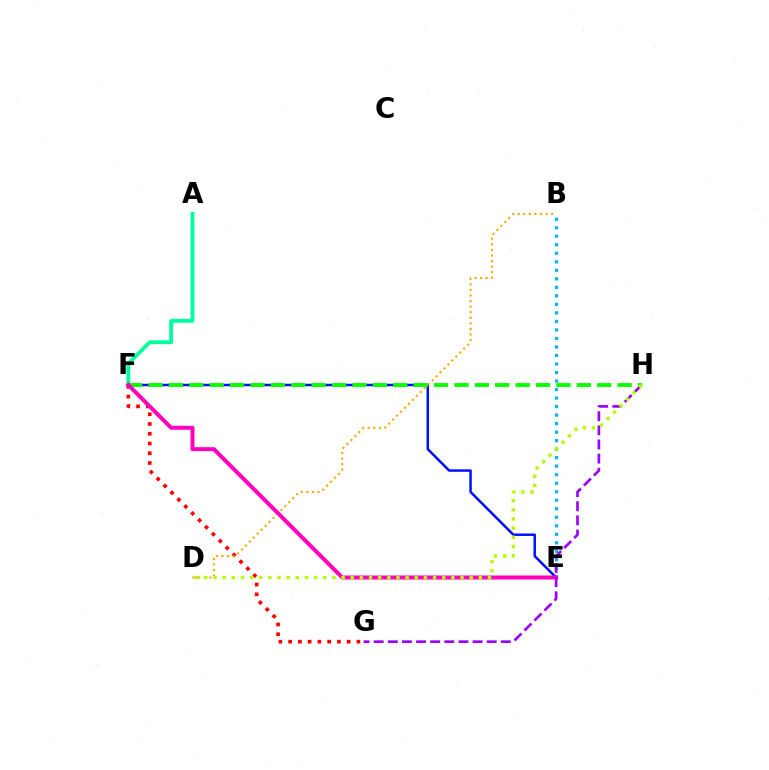{('E', 'F'): [{'color': '#0010ff', 'line_style': 'solid', 'thickness': 1.79}, {'color': '#ff00bd', 'line_style': 'solid', 'thickness': 2.87}], ('A', 'F'): [{'color': '#00ff9d', 'line_style': 'solid', 'thickness': 2.74}], ('F', 'H'): [{'color': '#08ff00', 'line_style': 'dashed', 'thickness': 2.77}], ('F', 'G'): [{'color': '#ff0000', 'line_style': 'dotted', 'thickness': 2.65}], ('B', 'E'): [{'color': '#00b5ff', 'line_style': 'dotted', 'thickness': 2.31}], ('B', 'D'): [{'color': '#ffa500', 'line_style': 'dotted', 'thickness': 1.52}], ('G', 'H'): [{'color': '#9b00ff', 'line_style': 'dashed', 'thickness': 1.92}], ('D', 'H'): [{'color': '#b3ff00', 'line_style': 'dotted', 'thickness': 2.49}]}